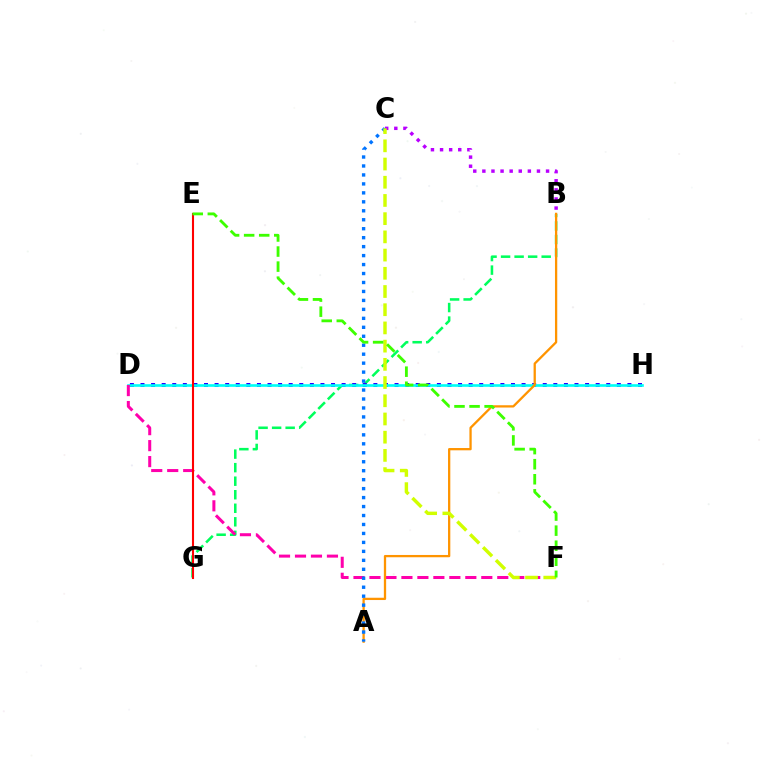{('B', 'G'): [{'color': '#00ff5c', 'line_style': 'dashed', 'thickness': 1.84}], ('D', 'H'): [{'color': '#2500ff', 'line_style': 'dotted', 'thickness': 2.88}, {'color': '#00fff6', 'line_style': 'solid', 'thickness': 1.9}], ('B', 'C'): [{'color': '#b900ff', 'line_style': 'dotted', 'thickness': 2.47}], ('D', 'F'): [{'color': '#ff00ac', 'line_style': 'dashed', 'thickness': 2.17}], ('E', 'G'): [{'color': '#ff0000', 'line_style': 'solid', 'thickness': 1.51}], ('A', 'B'): [{'color': '#ff9400', 'line_style': 'solid', 'thickness': 1.65}], ('A', 'C'): [{'color': '#0074ff', 'line_style': 'dotted', 'thickness': 2.44}], ('C', 'F'): [{'color': '#d1ff00', 'line_style': 'dashed', 'thickness': 2.47}], ('E', 'F'): [{'color': '#3dff00', 'line_style': 'dashed', 'thickness': 2.05}]}